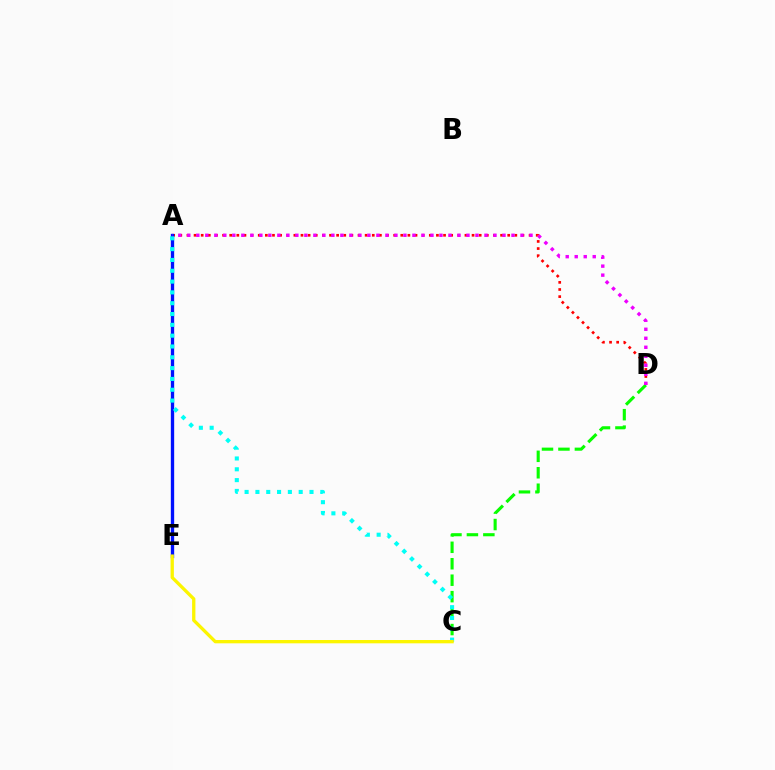{('C', 'D'): [{'color': '#08ff00', 'line_style': 'dashed', 'thickness': 2.24}], ('A', 'D'): [{'color': '#ff0000', 'line_style': 'dotted', 'thickness': 1.94}, {'color': '#ee00ff', 'line_style': 'dotted', 'thickness': 2.45}], ('A', 'E'): [{'color': '#0010ff', 'line_style': 'solid', 'thickness': 2.4}], ('A', 'C'): [{'color': '#00fff6', 'line_style': 'dotted', 'thickness': 2.94}], ('C', 'E'): [{'color': '#fcf500', 'line_style': 'solid', 'thickness': 2.38}]}